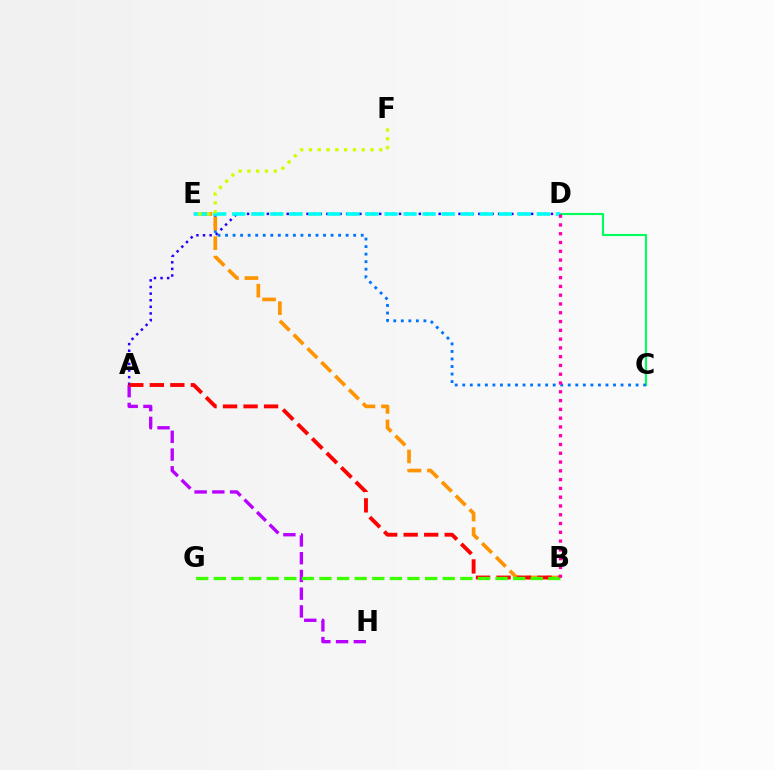{('C', 'D'): [{'color': '#00ff5c', 'line_style': 'solid', 'thickness': 1.53}], ('C', 'E'): [{'color': '#0074ff', 'line_style': 'dotted', 'thickness': 2.05}], ('A', 'D'): [{'color': '#2500ff', 'line_style': 'dotted', 'thickness': 1.79}], ('B', 'E'): [{'color': '#ff9400', 'line_style': 'dashed', 'thickness': 2.65}], ('A', 'H'): [{'color': '#b900ff', 'line_style': 'dashed', 'thickness': 2.41}], ('D', 'E'): [{'color': '#00fff6', 'line_style': 'dashed', 'thickness': 2.59}], ('A', 'B'): [{'color': '#ff0000', 'line_style': 'dashed', 'thickness': 2.79}], ('B', 'G'): [{'color': '#3dff00', 'line_style': 'dashed', 'thickness': 2.39}], ('E', 'F'): [{'color': '#d1ff00', 'line_style': 'dotted', 'thickness': 2.39}], ('B', 'D'): [{'color': '#ff00ac', 'line_style': 'dotted', 'thickness': 2.39}]}